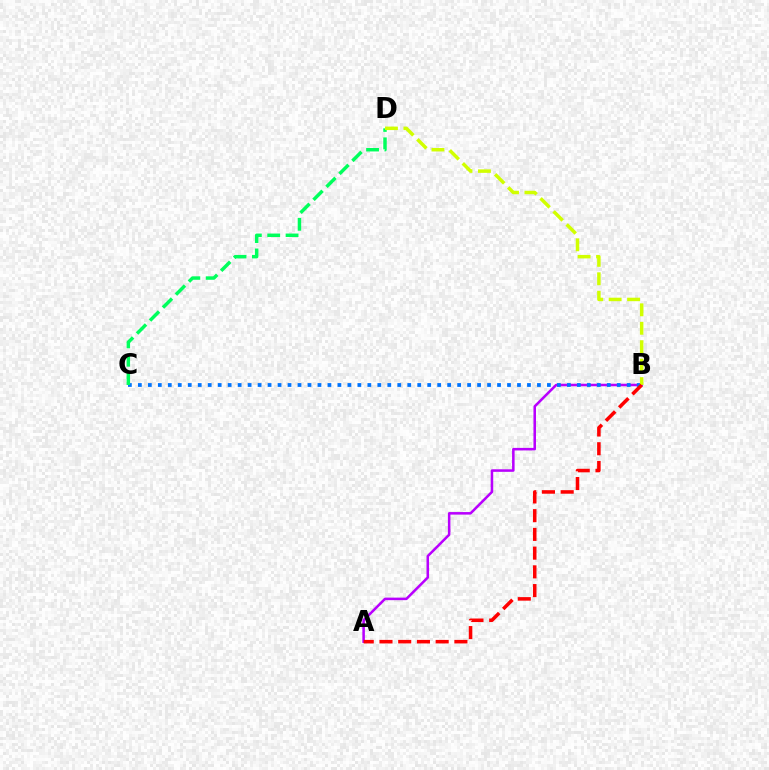{('A', 'B'): [{'color': '#b900ff', 'line_style': 'solid', 'thickness': 1.83}, {'color': '#ff0000', 'line_style': 'dashed', 'thickness': 2.54}], ('B', 'C'): [{'color': '#0074ff', 'line_style': 'dotted', 'thickness': 2.71}], ('C', 'D'): [{'color': '#00ff5c', 'line_style': 'dashed', 'thickness': 2.49}], ('B', 'D'): [{'color': '#d1ff00', 'line_style': 'dashed', 'thickness': 2.51}]}